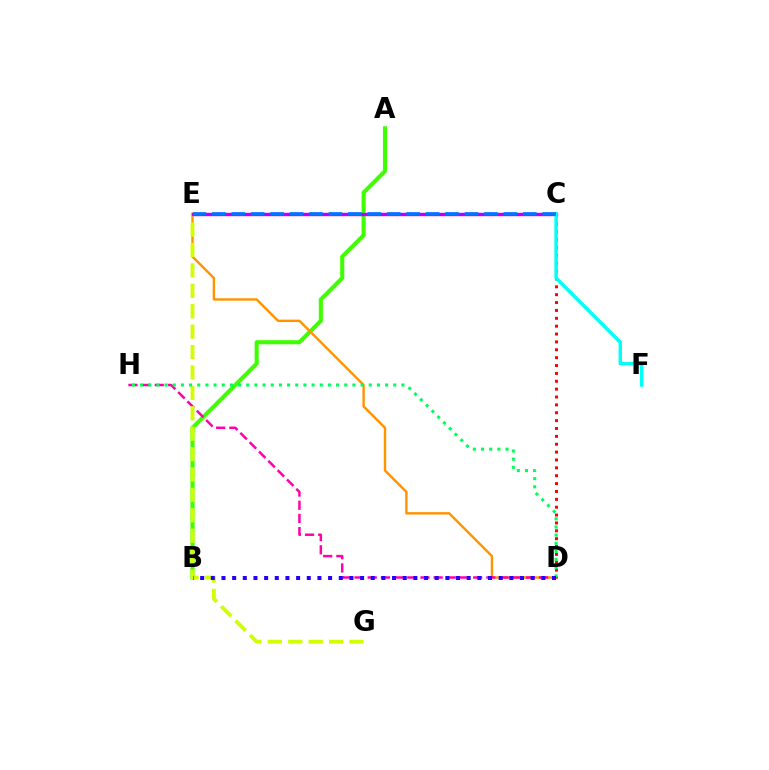{('A', 'B'): [{'color': '#3dff00', 'line_style': 'solid', 'thickness': 2.93}], ('D', 'E'): [{'color': '#ff9400', 'line_style': 'solid', 'thickness': 1.74}], ('D', 'H'): [{'color': '#ff00ac', 'line_style': 'dashed', 'thickness': 1.79}, {'color': '#00ff5c', 'line_style': 'dotted', 'thickness': 2.22}], ('E', 'G'): [{'color': '#d1ff00', 'line_style': 'dashed', 'thickness': 2.77}], ('C', 'E'): [{'color': '#b900ff', 'line_style': 'solid', 'thickness': 2.45}, {'color': '#0074ff', 'line_style': 'dashed', 'thickness': 2.64}], ('C', 'D'): [{'color': '#ff0000', 'line_style': 'dotted', 'thickness': 2.14}], ('C', 'F'): [{'color': '#00fff6', 'line_style': 'solid', 'thickness': 2.5}], ('B', 'D'): [{'color': '#2500ff', 'line_style': 'dotted', 'thickness': 2.9}]}